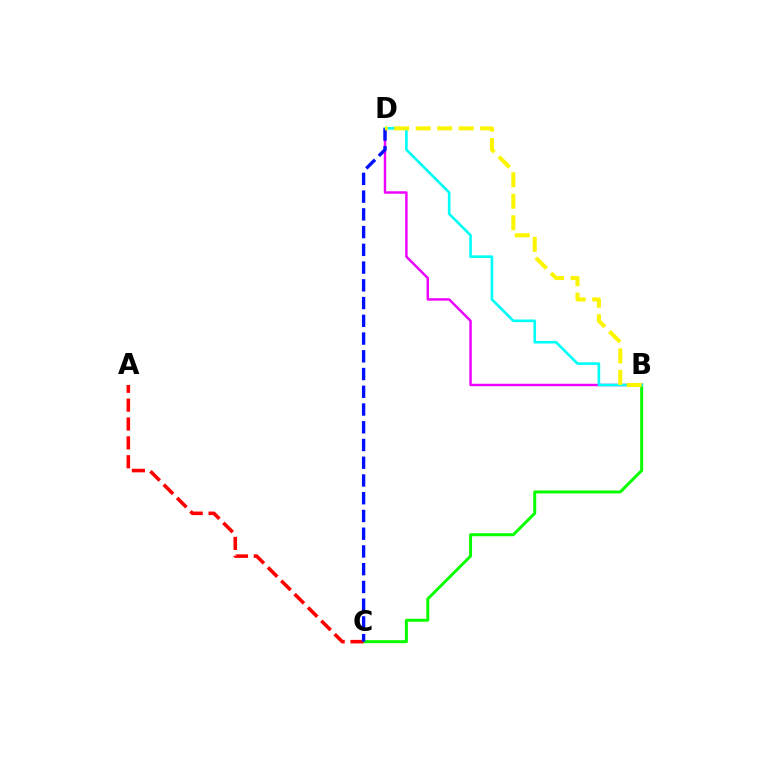{('B', 'C'): [{'color': '#08ff00', 'line_style': 'solid', 'thickness': 2.14}], ('B', 'D'): [{'color': '#ee00ff', 'line_style': 'solid', 'thickness': 1.76}, {'color': '#00fff6', 'line_style': 'solid', 'thickness': 1.9}, {'color': '#fcf500', 'line_style': 'dashed', 'thickness': 2.92}], ('A', 'C'): [{'color': '#ff0000', 'line_style': 'dashed', 'thickness': 2.56}], ('C', 'D'): [{'color': '#0010ff', 'line_style': 'dashed', 'thickness': 2.41}]}